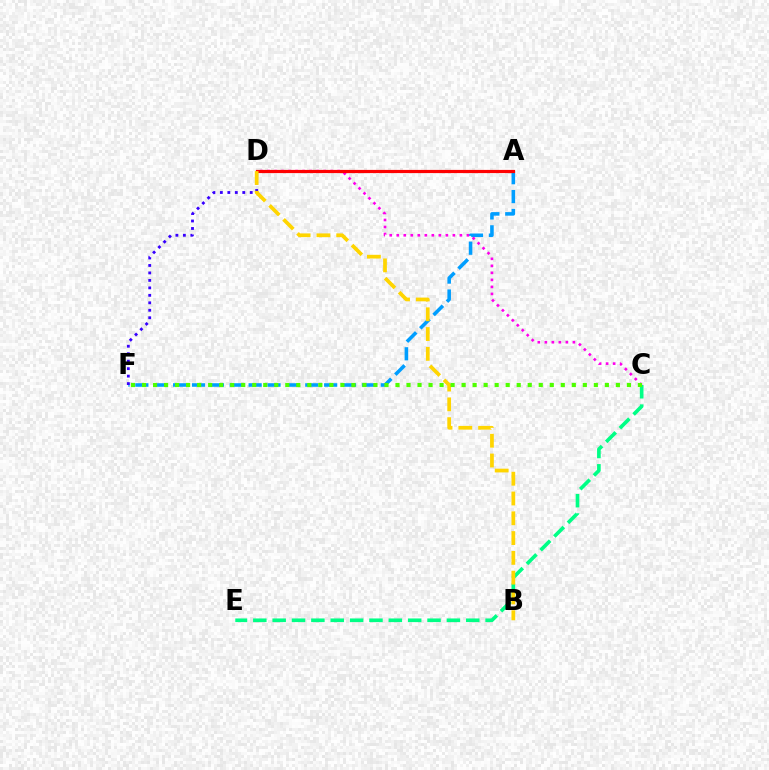{('A', 'F'): [{'color': '#009eff', 'line_style': 'dashed', 'thickness': 2.56}], ('C', 'D'): [{'color': '#ff00ed', 'line_style': 'dotted', 'thickness': 1.91}], ('D', 'F'): [{'color': '#3700ff', 'line_style': 'dotted', 'thickness': 2.03}], ('C', 'E'): [{'color': '#00ff86', 'line_style': 'dashed', 'thickness': 2.63}], ('A', 'D'): [{'color': '#ff0000', 'line_style': 'solid', 'thickness': 2.29}], ('B', 'D'): [{'color': '#ffd500', 'line_style': 'dashed', 'thickness': 2.69}], ('C', 'F'): [{'color': '#4fff00', 'line_style': 'dotted', 'thickness': 2.99}]}